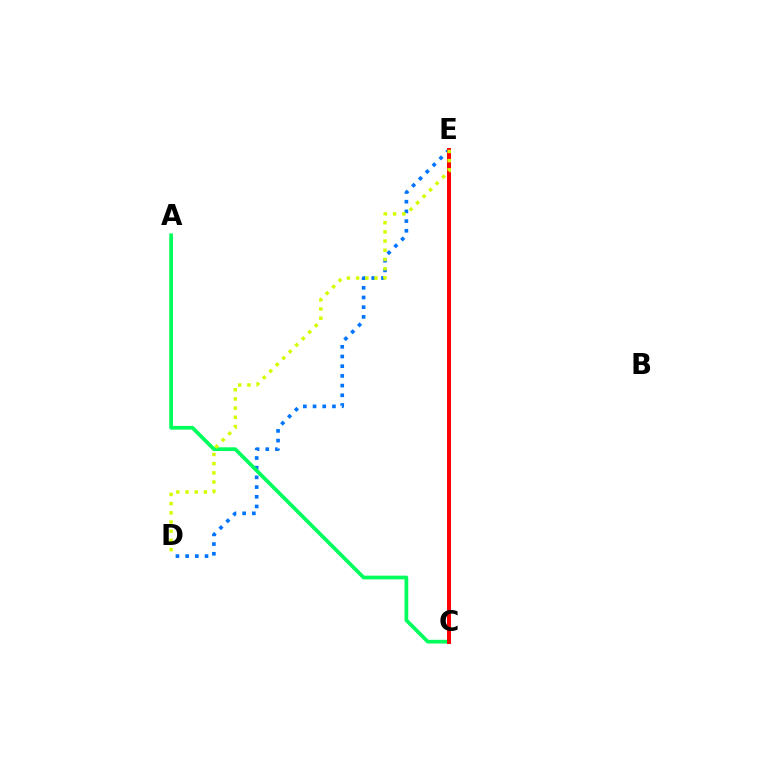{('D', 'E'): [{'color': '#0074ff', 'line_style': 'dotted', 'thickness': 2.63}, {'color': '#d1ff00', 'line_style': 'dotted', 'thickness': 2.5}], ('C', 'E'): [{'color': '#b900ff', 'line_style': 'solid', 'thickness': 2.71}, {'color': '#ff0000', 'line_style': 'solid', 'thickness': 2.84}], ('A', 'C'): [{'color': '#00ff5c', 'line_style': 'solid', 'thickness': 2.68}]}